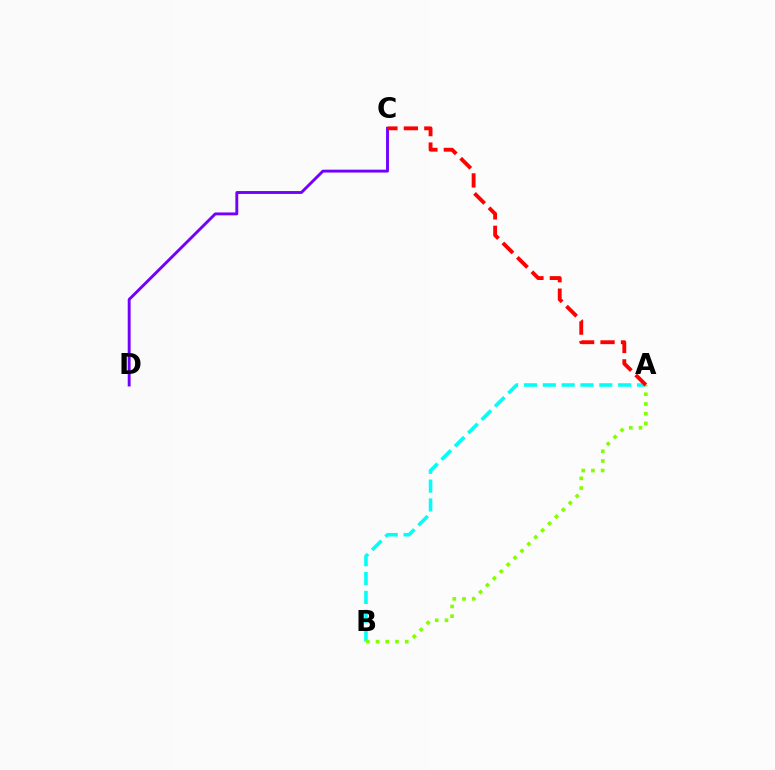{('A', 'B'): [{'color': '#00fff6', 'line_style': 'dashed', 'thickness': 2.56}, {'color': '#84ff00', 'line_style': 'dotted', 'thickness': 2.64}], ('C', 'D'): [{'color': '#7200ff', 'line_style': 'solid', 'thickness': 2.08}], ('A', 'C'): [{'color': '#ff0000', 'line_style': 'dashed', 'thickness': 2.78}]}